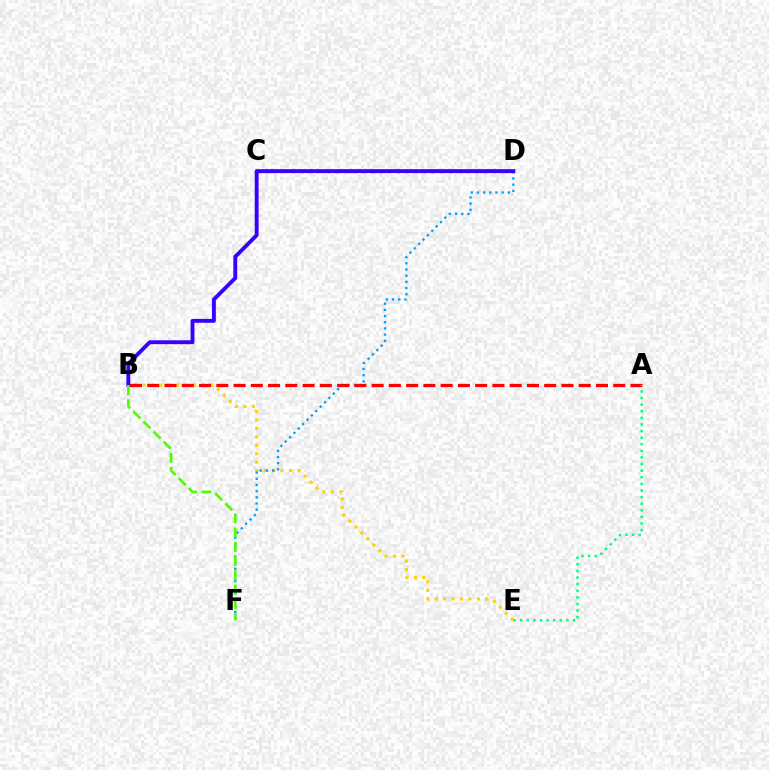{('B', 'E'): [{'color': '#ffd500', 'line_style': 'dotted', 'thickness': 2.29}], ('D', 'F'): [{'color': '#009eff', 'line_style': 'dotted', 'thickness': 1.68}], ('C', 'D'): [{'color': '#ff00ed', 'line_style': 'dotted', 'thickness': 2.37}], ('A', 'B'): [{'color': '#ff0000', 'line_style': 'dashed', 'thickness': 2.34}], ('B', 'D'): [{'color': '#3700ff', 'line_style': 'solid', 'thickness': 2.8}], ('B', 'F'): [{'color': '#4fff00', 'line_style': 'dashed', 'thickness': 1.94}], ('A', 'E'): [{'color': '#00ff86', 'line_style': 'dotted', 'thickness': 1.79}]}